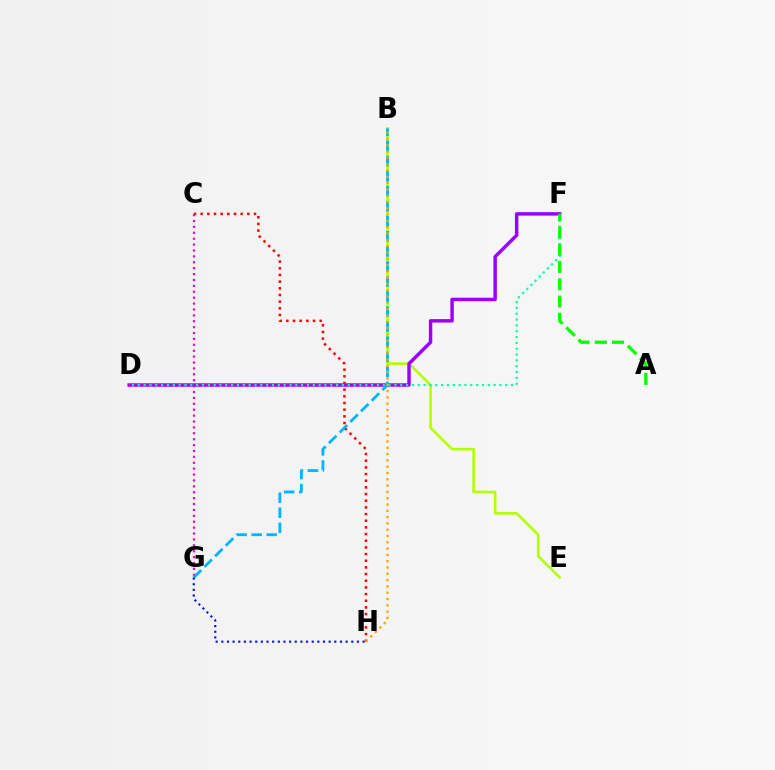{('C', 'H'): [{'color': '#ff0000', 'line_style': 'dotted', 'thickness': 1.81}], ('C', 'G'): [{'color': '#ff00bd', 'line_style': 'dotted', 'thickness': 1.6}], ('B', 'E'): [{'color': '#b3ff00', 'line_style': 'solid', 'thickness': 1.87}], ('D', 'F'): [{'color': '#9b00ff', 'line_style': 'solid', 'thickness': 2.48}, {'color': '#00ff9d', 'line_style': 'dotted', 'thickness': 1.58}], ('B', 'G'): [{'color': '#00b5ff', 'line_style': 'dashed', 'thickness': 2.05}], ('A', 'F'): [{'color': '#08ff00', 'line_style': 'dashed', 'thickness': 2.35}], ('B', 'H'): [{'color': '#ffa500', 'line_style': 'dotted', 'thickness': 1.71}], ('G', 'H'): [{'color': '#0010ff', 'line_style': 'dotted', 'thickness': 1.53}]}